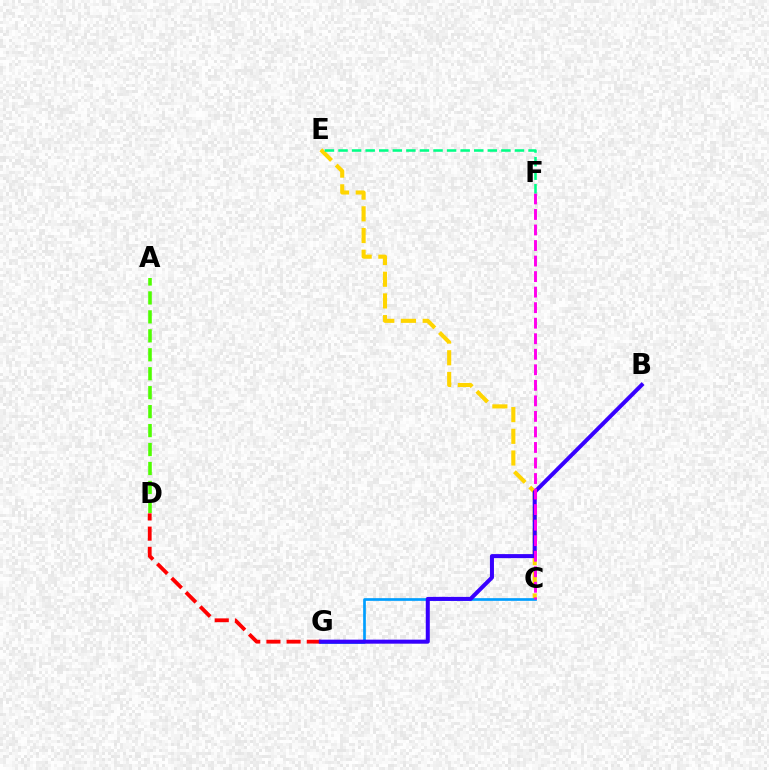{('C', 'E'): [{'color': '#ffd500', 'line_style': 'dashed', 'thickness': 2.95}], ('C', 'G'): [{'color': '#009eff', 'line_style': 'solid', 'thickness': 1.94}], ('D', 'G'): [{'color': '#ff0000', 'line_style': 'dashed', 'thickness': 2.74}], ('B', 'G'): [{'color': '#3700ff', 'line_style': 'solid', 'thickness': 2.9}], ('C', 'F'): [{'color': '#ff00ed', 'line_style': 'dashed', 'thickness': 2.11}], ('A', 'D'): [{'color': '#4fff00', 'line_style': 'dashed', 'thickness': 2.57}], ('E', 'F'): [{'color': '#00ff86', 'line_style': 'dashed', 'thickness': 1.84}]}